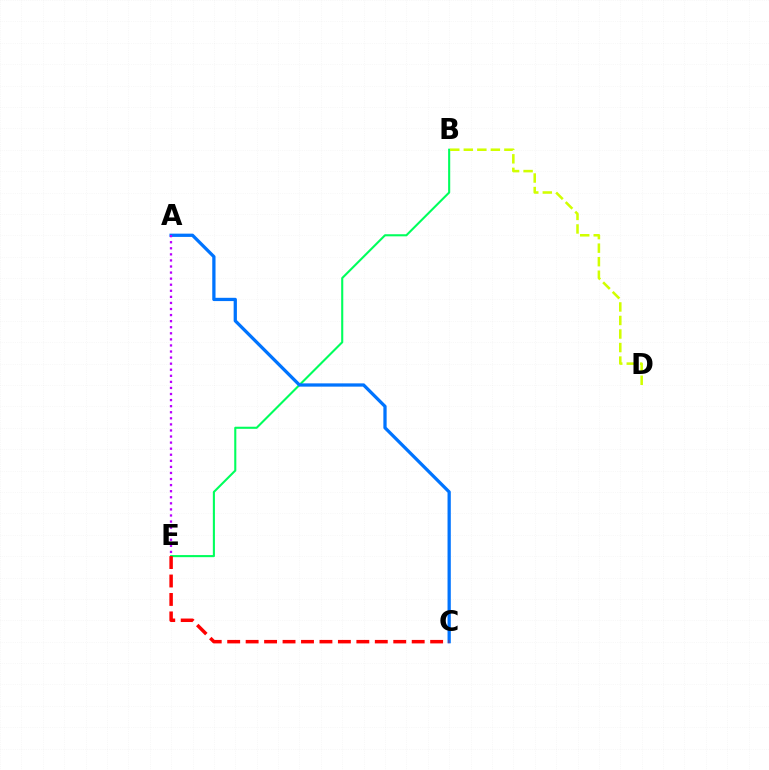{('B', 'E'): [{'color': '#00ff5c', 'line_style': 'solid', 'thickness': 1.51}], ('B', 'D'): [{'color': '#d1ff00', 'line_style': 'dashed', 'thickness': 1.84}], ('A', 'C'): [{'color': '#0074ff', 'line_style': 'solid', 'thickness': 2.35}], ('C', 'E'): [{'color': '#ff0000', 'line_style': 'dashed', 'thickness': 2.51}], ('A', 'E'): [{'color': '#b900ff', 'line_style': 'dotted', 'thickness': 1.65}]}